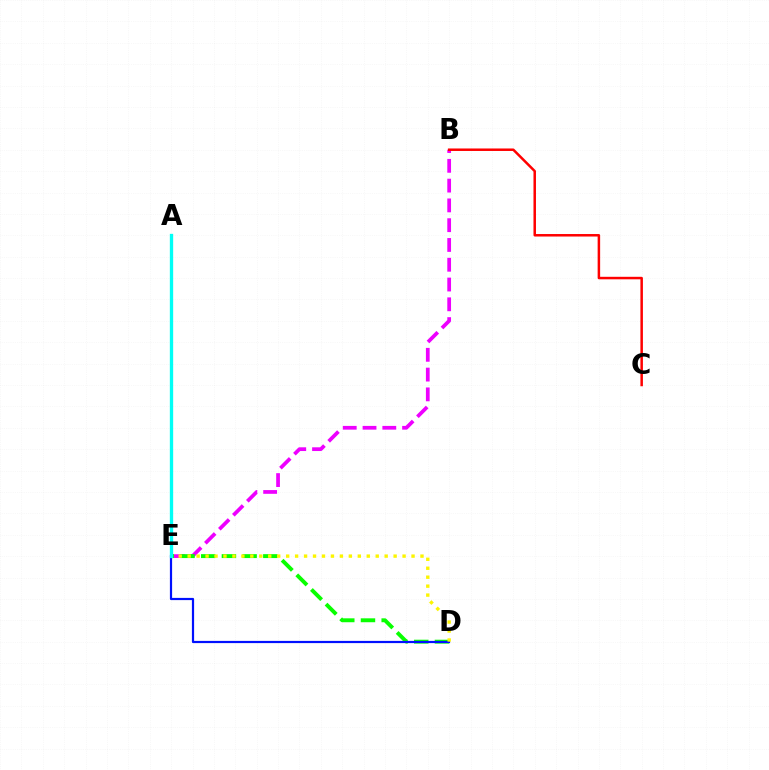{('B', 'E'): [{'color': '#ee00ff', 'line_style': 'dashed', 'thickness': 2.69}], ('D', 'E'): [{'color': '#08ff00', 'line_style': 'dashed', 'thickness': 2.81}, {'color': '#0010ff', 'line_style': 'solid', 'thickness': 1.59}, {'color': '#fcf500', 'line_style': 'dotted', 'thickness': 2.43}], ('B', 'C'): [{'color': '#ff0000', 'line_style': 'solid', 'thickness': 1.8}], ('A', 'E'): [{'color': '#00fff6', 'line_style': 'solid', 'thickness': 2.4}]}